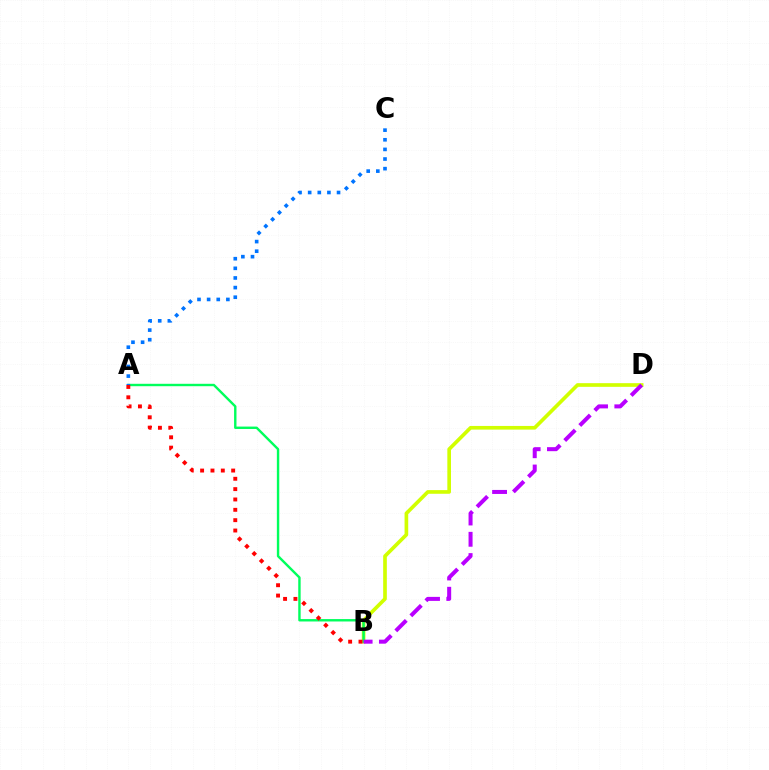{('B', 'D'): [{'color': '#d1ff00', 'line_style': 'solid', 'thickness': 2.64}, {'color': '#b900ff', 'line_style': 'dashed', 'thickness': 2.89}], ('A', 'B'): [{'color': '#00ff5c', 'line_style': 'solid', 'thickness': 1.73}, {'color': '#ff0000', 'line_style': 'dotted', 'thickness': 2.81}], ('A', 'C'): [{'color': '#0074ff', 'line_style': 'dotted', 'thickness': 2.62}]}